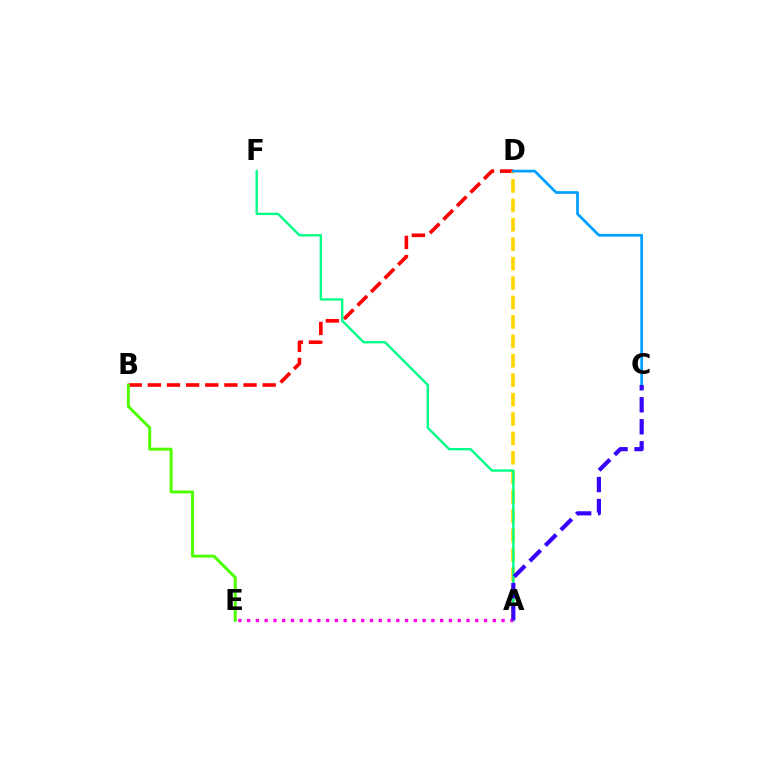{('B', 'D'): [{'color': '#ff0000', 'line_style': 'dashed', 'thickness': 2.6}], ('B', 'E'): [{'color': '#4fff00', 'line_style': 'solid', 'thickness': 2.13}], ('A', 'D'): [{'color': '#ffd500', 'line_style': 'dashed', 'thickness': 2.64}], ('A', 'F'): [{'color': '#00ff86', 'line_style': 'solid', 'thickness': 1.71}], ('A', 'E'): [{'color': '#ff00ed', 'line_style': 'dotted', 'thickness': 2.38}], ('C', 'D'): [{'color': '#009eff', 'line_style': 'solid', 'thickness': 1.94}], ('A', 'C'): [{'color': '#3700ff', 'line_style': 'dashed', 'thickness': 2.99}]}